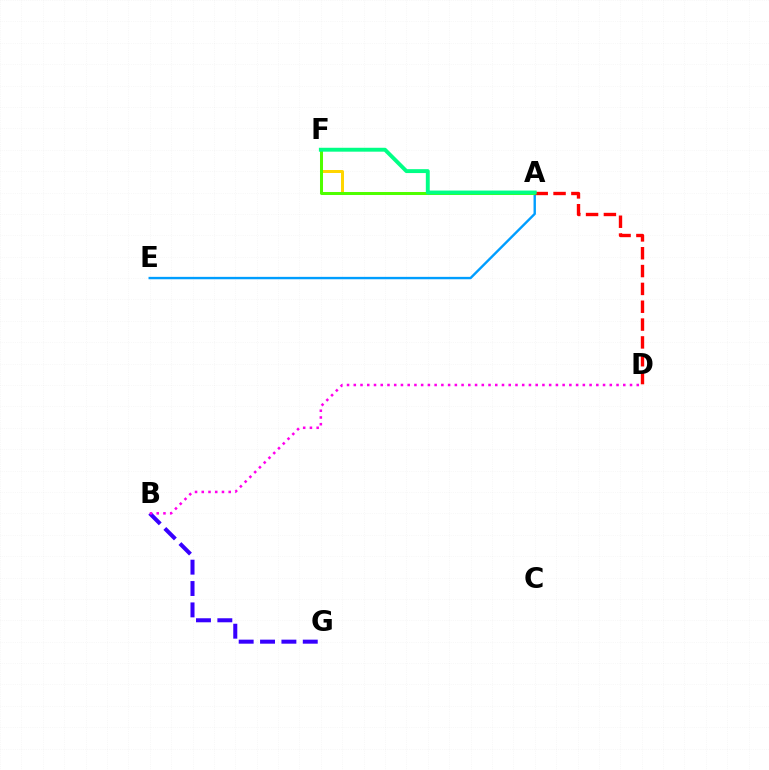{('B', 'G'): [{'color': '#3700ff', 'line_style': 'dashed', 'thickness': 2.9}], ('A', 'E'): [{'color': '#009eff', 'line_style': 'solid', 'thickness': 1.72}], ('A', 'F'): [{'color': '#ffd500', 'line_style': 'solid', 'thickness': 2.15}, {'color': '#4fff00', 'line_style': 'solid', 'thickness': 2.17}, {'color': '#00ff86', 'line_style': 'solid', 'thickness': 2.81}], ('A', 'D'): [{'color': '#ff0000', 'line_style': 'dashed', 'thickness': 2.42}], ('B', 'D'): [{'color': '#ff00ed', 'line_style': 'dotted', 'thickness': 1.83}]}